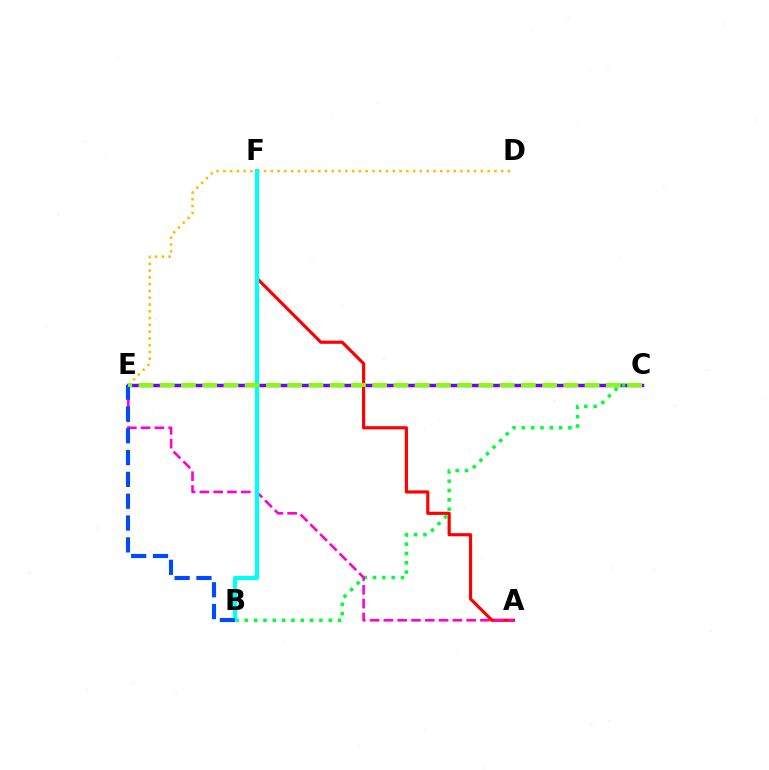{('C', 'E'): [{'color': '#7200ff', 'line_style': 'solid', 'thickness': 2.49}, {'color': '#84ff00', 'line_style': 'dashed', 'thickness': 2.89}], ('A', 'F'): [{'color': '#ff0000', 'line_style': 'solid', 'thickness': 2.27}], ('B', 'C'): [{'color': '#00ff39', 'line_style': 'dotted', 'thickness': 2.53}], ('D', 'E'): [{'color': '#ffbd00', 'line_style': 'dotted', 'thickness': 1.84}], ('A', 'E'): [{'color': '#ff00cf', 'line_style': 'dashed', 'thickness': 1.87}], ('B', 'F'): [{'color': '#00fff6', 'line_style': 'solid', 'thickness': 2.99}], ('B', 'E'): [{'color': '#004bff', 'line_style': 'dashed', 'thickness': 2.96}]}